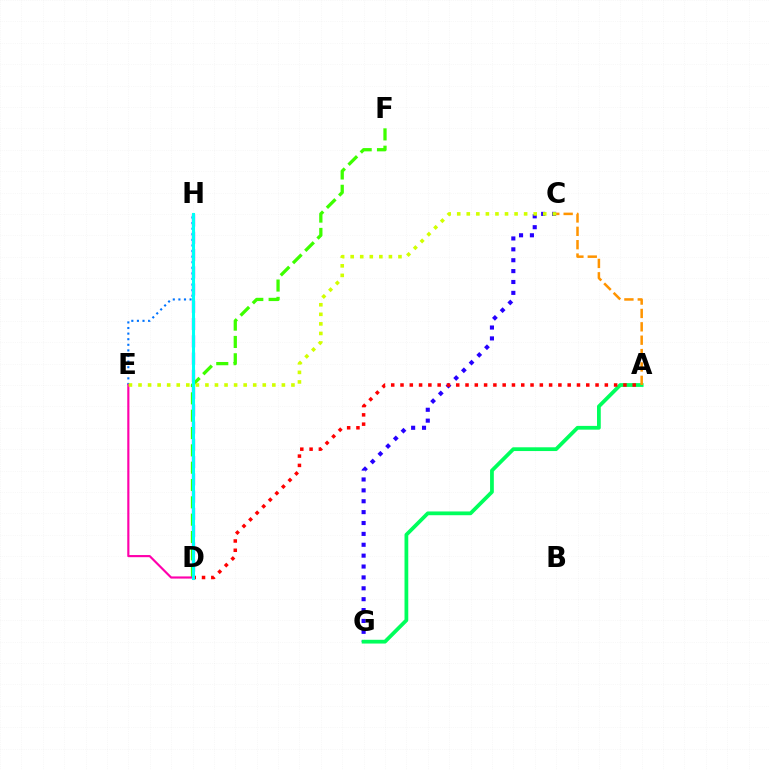{('D', 'H'): [{'color': '#b900ff', 'line_style': 'dashed', 'thickness': 2.34}, {'color': '#00fff6', 'line_style': 'solid', 'thickness': 2.21}], ('E', 'H'): [{'color': '#0074ff', 'line_style': 'dotted', 'thickness': 1.52}], ('D', 'F'): [{'color': '#3dff00', 'line_style': 'dashed', 'thickness': 2.35}], ('C', 'G'): [{'color': '#2500ff', 'line_style': 'dotted', 'thickness': 2.96}], ('D', 'E'): [{'color': '#ff00ac', 'line_style': 'solid', 'thickness': 1.55}], ('A', 'G'): [{'color': '#00ff5c', 'line_style': 'solid', 'thickness': 2.71}], ('A', 'D'): [{'color': '#ff0000', 'line_style': 'dotted', 'thickness': 2.52}], ('A', 'C'): [{'color': '#ff9400', 'line_style': 'dashed', 'thickness': 1.82}], ('C', 'E'): [{'color': '#d1ff00', 'line_style': 'dotted', 'thickness': 2.6}]}